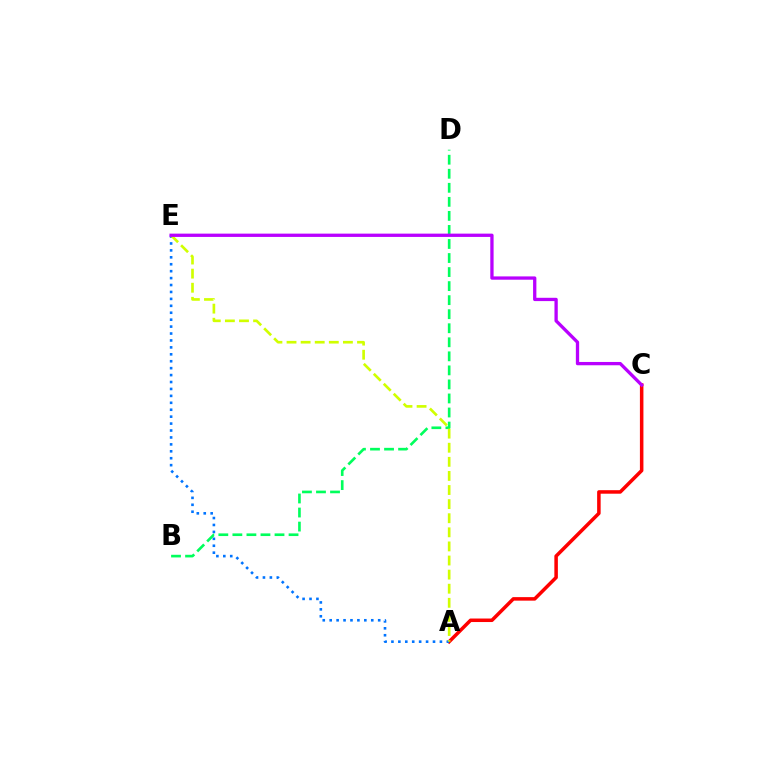{('A', 'C'): [{'color': '#ff0000', 'line_style': 'solid', 'thickness': 2.53}], ('B', 'D'): [{'color': '#00ff5c', 'line_style': 'dashed', 'thickness': 1.91}], ('A', 'E'): [{'color': '#0074ff', 'line_style': 'dotted', 'thickness': 1.88}, {'color': '#d1ff00', 'line_style': 'dashed', 'thickness': 1.92}], ('C', 'E'): [{'color': '#b900ff', 'line_style': 'solid', 'thickness': 2.38}]}